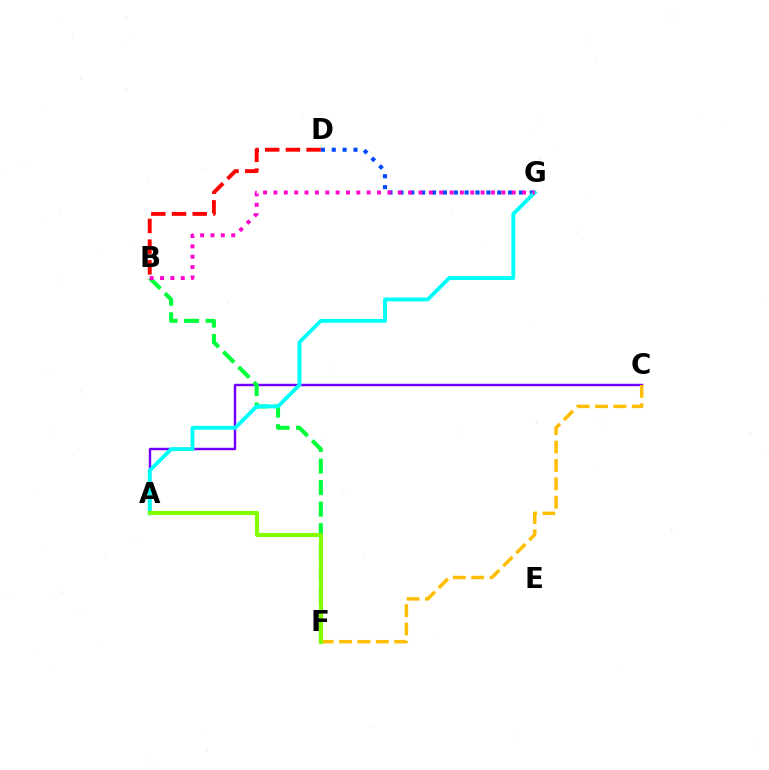{('D', 'G'): [{'color': '#004bff', 'line_style': 'dotted', 'thickness': 2.95}], ('A', 'C'): [{'color': '#7200ff', 'line_style': 'solid', 'thickness': 1.76}], ('C', 'F'): [{'color': '#ffbd00', 'line_style': 'dashed', 'thickness': 2.5}], ('B', 'F'): [{'color': '#00ff39', 'line_style': 'dashed', 'thickness': 2.93}], ('A', 'G'): [{'color': '#00fff6', 'line_style': 'solid', 'thickness': 2.77}], ('B', 'G'): [{'color': '#ff00cf', 'line_style': 'dotted', 'thickness': 2.81}], ('B', 'D'): [{'color': '#ff0000', 'line_style': 'dashed', 'thickness': 2.81}], ('A', 'F'): [{'color': '#84ff00', 'line_style': 'solid', 'thickness': 2.97}]}